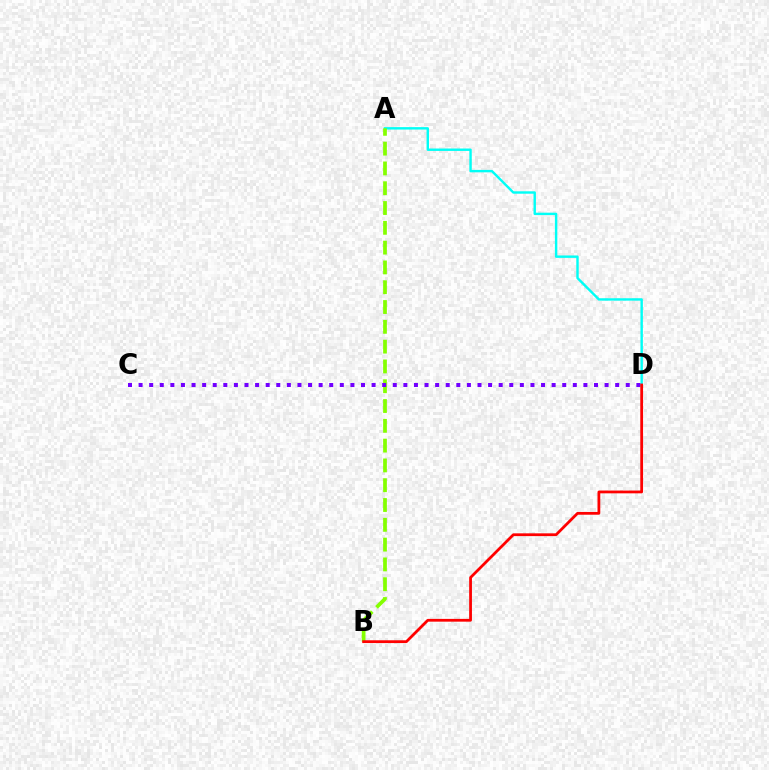{('A', 'D'): [{'color': '#00fff6', 'line_style': 'solid', 'thickness': 1.74}], ('A', 'B'): [{'color': '#84ff00', 'line_style': 'dashed', 'thickness': 2.69}], ('C', 'D'): [{'color': '#7200ff', 'line_style': 'dotted', 'thickness': 2.88}], ('B', 'D'): [{'color': '#ff0000', 'line_style': 'solid', 'thickness': 2.0}]}